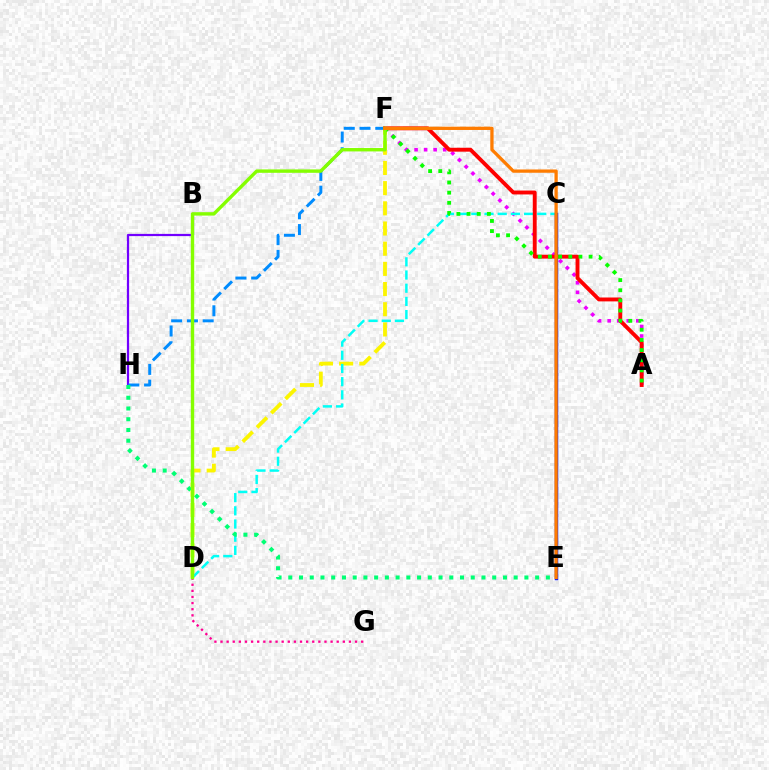{('D', 'F'): [{'color': '#fcf500', 'line_style': 'dashed', 'thickness': 2.74}, {'color': '#84ff00', 'line_style': 'solid', 'thickness': 2.44}], ('A', 'F'): [{'color': '#ee00ff', 'line_style': 'dotted', 'thickness': 2.59}, {'color': '#ff0000', 'line_style': 'solid', 'thickness': 2.8}, {'color': '#08ff00', 'line_style': 'dotted', 'thickness': 2.76}], ('B', 'H'): [{'color': '#7200ff', 'line_style': 'solid', 'thickness': 1.6}], ('F', 'H'): [{'color': '#008cff', 'line_style': 'dashed', 'thickness': 2.14}], ('C', 'D'): [{'color': '#00fff6', 'line_style': 'dashed', 'thickness': 1.79}], ('C', 'E'): [{'color': '#0010ff', 'line_style': 'solid', 'thickness': 2.49}], ('E', 'H'): [{'color': '#00ff74', 'line_style': 'dotted', 'thickness': 2.92}], ('D', 'G'): [{'color': '#ff0094', 'line_style': 'dotted', 'thickness': 1.66}], ('E', 'F'): [{'color': '#ff7c00', 'line_style': 'solid', 'thickness': 2.36}]}